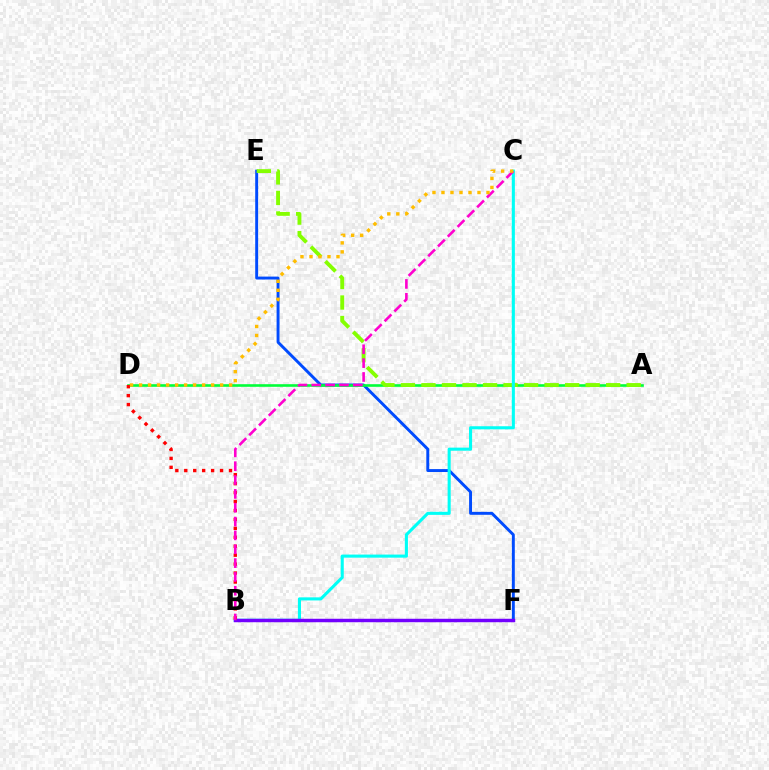{('E', 'F'): [{'color': '#004bff', 'line_style': 'solid', 'thickness': 2.1}], ('A', 'D'): [{'color': '#00ff39', 'line_style': 'solid', 'thickness': 1.88}], ('A', 'E'): [{'color': '#84ff00', 'line_style': 'dashed', 'thickness': 2.79}], ('B', 'C'): [{'color': '#00fff6', 'line_style': 'solid', 'thickness': 2.22}, {'color': '#ff00cf', 'line_style': 'dashed', 'thickness': 1.88}], ('B', 'F'): [{'color': '#7200ff', 'line_style': 'solid', 'thickness': 2.49}], ('B', 'D'): [{'color': '#ff0000', 'line_style': 'dotted', 'thickness': 2.43}], ('C', 'D'): [{'color': '#ffbd00', 'line_style': 'dotted', 'thickness': 2.45}]}